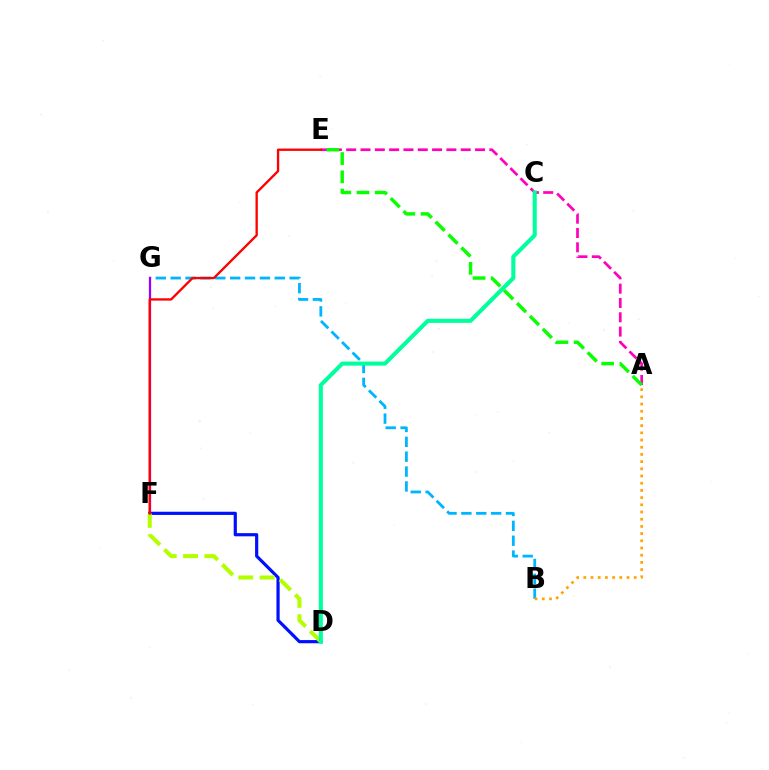{('B', 'G'): [{'color': '#00b5ff', 'line_style': 'dashed', 'thickness': 2.02}], ('A', 'B'): [{'color': '#ffa500', 'line_style': 'dotted', 'thickness': 1.96}], ('D', 'F'): [{'color': '#0010ff', 'line_style': 'solid', 'thickness': 2.3}, {'color': '#b3ff00', 'line_style': 'dashed', 'thickness': 2.9}], ('A', 'E'): [{'color': '#ff00bd', 'line_style': 'dashed', 'thickness': 1.94}, {'color': '#08ff00', 'line_style': 'dashed', 'thickness': 2.48}], ('F', 'G'): [{'color': '#9b00ff', 'line_style': 'solid', 'thickness': 1.61}], ('C', 'D'): [{'color': '#00ff9d', 'line_style': 'solid', 'thickness': 2.93}], ('E', 'F'): [{'color': '#ff0000', 'line_style': 'solid', 'thickness': 1.68}]}